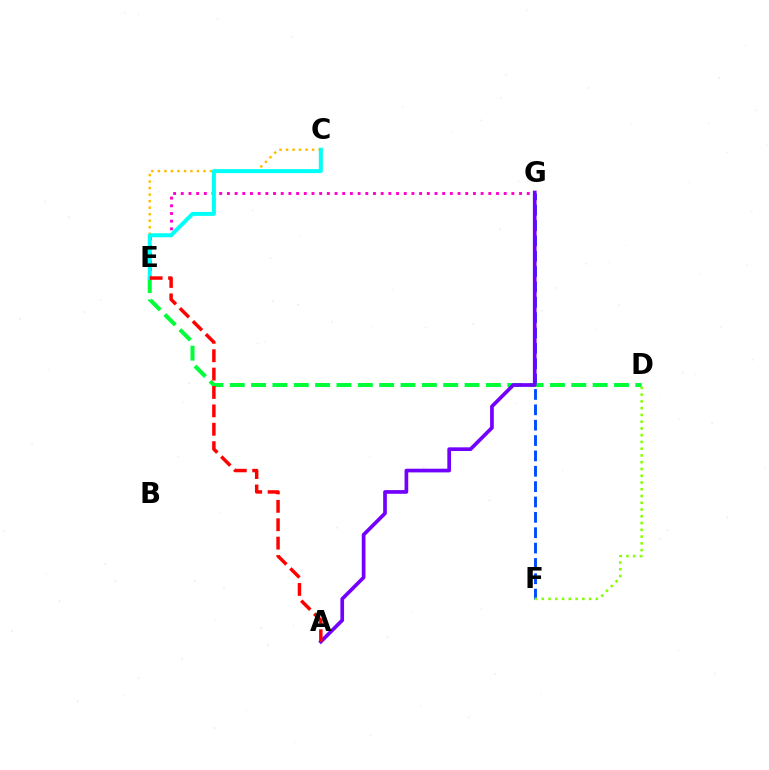{('F', 'G'): [{'color': '#004bff', 'line_style': 'dashed', 'thickness': 2.09}], ('D', 'F'): [{'color': '#84ff00', 'line_style': 'dotted', 'thickness': 1.84}], ('E', 'G'): [{'color': '#ff00cf', 'line_style': 'dotted', 'thickness': 2.09}], ('D', 'E'): [{'color': '#00ff39', 'line_style': 'dashed', 'thickness': 2.9}], ('C', 'E'): [{'color': '#ffbd00', 'line_style': 'dotted', 'thickness': 1.77}, {'color': '#00fff6', 'line_style': 'solid', 'thickness': 2.86}], ('A', 'G'): [{'color': '#7200ff', 'line_style': 'solid', 'thickness': 2.65}], ('A', 'E'): [{'color': '#ff0000', 'line_style': 'dashed', 'thickness': 2.5}]}